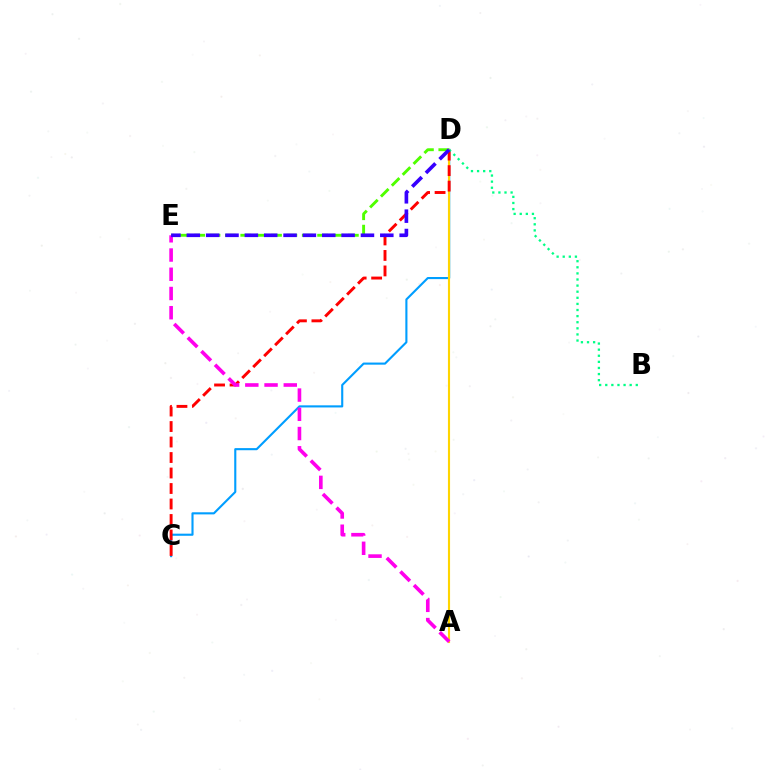{('C', 'D'): [{'color': '#009eff', 'line_style': 'solid', 'thickness': 1.52}, {'color': '#ff0000', 'line_style': 'dashed', 'thickness': 2.1}], ('D', 'E'): [{'color': '#4fff00', 'line_style': 'dashed', 'thickness': 2.09}, {'color': '#3700ff', 'line_style': 'dashed', 'thickness': 2.63}], ('A', 'D'): [{'color': '#ffd500', 'line_style': 'solid', 'thickness': 1.54}], ('A', 'E'): [{'color': '#ff00ed', 'line_style': 'dashed', 'thickness': 2.61}], ('B', 'D'): [{'color': '#00ff86', 'line_style': 'dotted', 'thickness': 1.66}]}